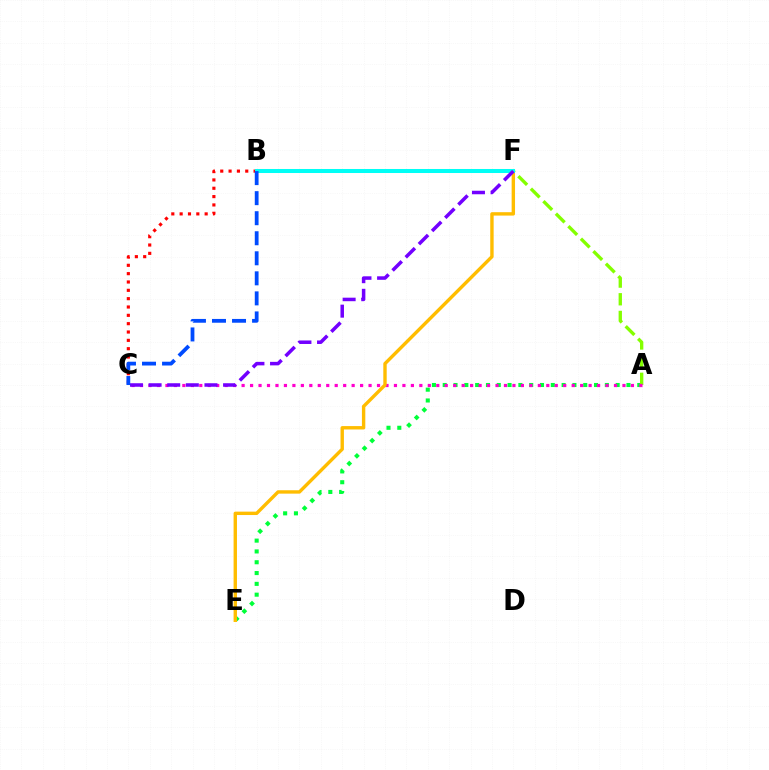{('A', 'E'): [{'color': '#00ff39', 'line_style': 'dotted', 'thickness': 2.94}], ('A', 'F'): [{'color': '#84ff00', 'line_style': 'dashed', 'thickness': 2.4}], ('A', 'C'): [{'color': '#ff00cf', 'line_style': 'dotted', 'thickness': 2.3}], ('E', 'F'): [{'color': '#ffbd00', 'line_style': 'solid', 'thickness': 2.44}], ('B', 'C'): [{'color': '#ff0000', 'line_style': 'dotted', 'thickness': 2.27}, {'color': '#004bff', 'line_style': 'dashed', 'thickness': 2.72}], ('B', 'F'): [{'color': '#00fff6', 'line_style': 'solid', 'thickness': 2.9}], ('C', 'F'): [{'color': '#7200ff', 'line_style': 'dashed', 'thickness': 2.53}]}